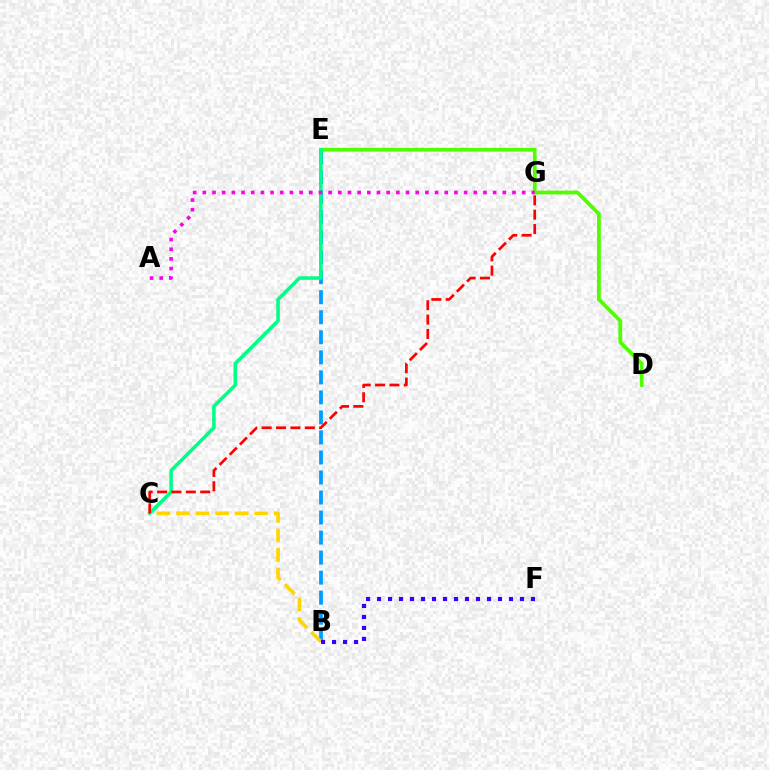{('B', 'E'): [{'color': '#009eff', 'line_style': 'dashed', 'thickness': 2.72}], ('B', 'C'): [{'color': '#ffd500', 'line_style': 'dashed', 'thickness': 2.65}], ('D', 'E'): [{'color': '#4fff00', 'line_style': 'solid', 'thickness': 2.72}], ('C', 'E'): [{'color': '#00ff86', 'line_style': 'solid', 'thickness': 2.55}], ('A', 'G'): [{'color': '#ff00ed', 'line_style': 'dotted', 'thickness': 2.63}], ('C', 'G'): [{'color': '#ff0000', 'line_style': 'dashed', 'thickness': 1.95}], ('B', 'F'): [{'color': '#3700ff', 'line_style': 'dotted', 'thickness': 2.99}]}